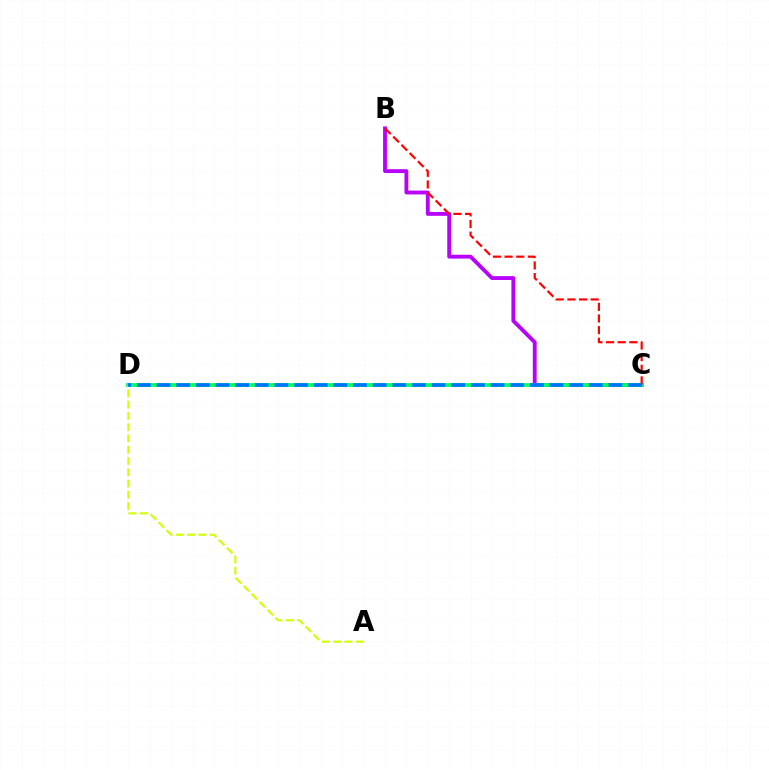{('B', 'C'): [{'color': '#b900ff', 'line_style': 'solid', 'thickness': 2.76}, {'color': '#ff0000', 'line_style': 'dashed', 'thickness': 1.58}], ('C', 'D'): [{'color': '#00ff5c', 'line_style': 'solid', 'thickness': 2.74}, {'color': '#0074ff', 'line_style': 'dashed', 'thickness': 2.67}], ('A', 'D'): [{'color': '#d1ff00', 'line_style': 'dashed', 'thickness': 1.53}]}